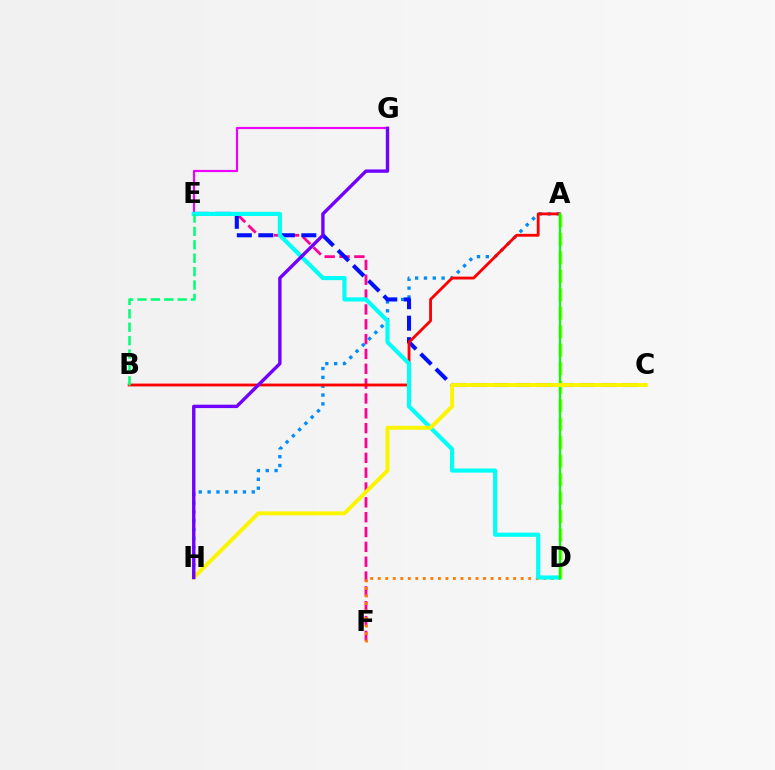{('E', 'G'): [{'color': '#ee00ff', 'line_style': 'solid', 'thickness': 1.56}], ('E', 'F'): [{'color': '#ff0094', 'line_style': 'dashed', 'thickness': 2.02}], ('A', 'H'): [{'color': '#008cff', 'line_style': 'dotted', 'thickness': 2.4}], ('C', 'E'): [{'color': '#0010ff', 'line_style': 'dashed', 'thickness': 2.92}], ('D', 'F'): [{'color': '#ff7c00', 'line_style': 'dotted', 'thickness': 2.04}], ('A', 'B'): [{'color': '#ff0000', 'line_style': 'solid', 'thickness': 2.04}], ('D', 'E'): [{'color': '#00fff6', 'line_style': 'solid', 'thickness': 2.99}], ('A', 'D'): [{'color': '#84ff00', 'line_style': 'dashed', 'thickness': 2.51}, {'color': '#08ff00', 'line_style': 'solid', 'thickness': 1.6}], ('B', 'E'): [{'color': '#00ff74', 'line_style': 'dashed', 'thickness': 1.82}], ('C', 'H'): [{'color': '#fcf500', 'line_style': 'solid', 'thickness': 2.83}], ('G', 'H'): [{'color': '#7200ff', 'line_style': 'solid', 'thickness': 2.43}]}